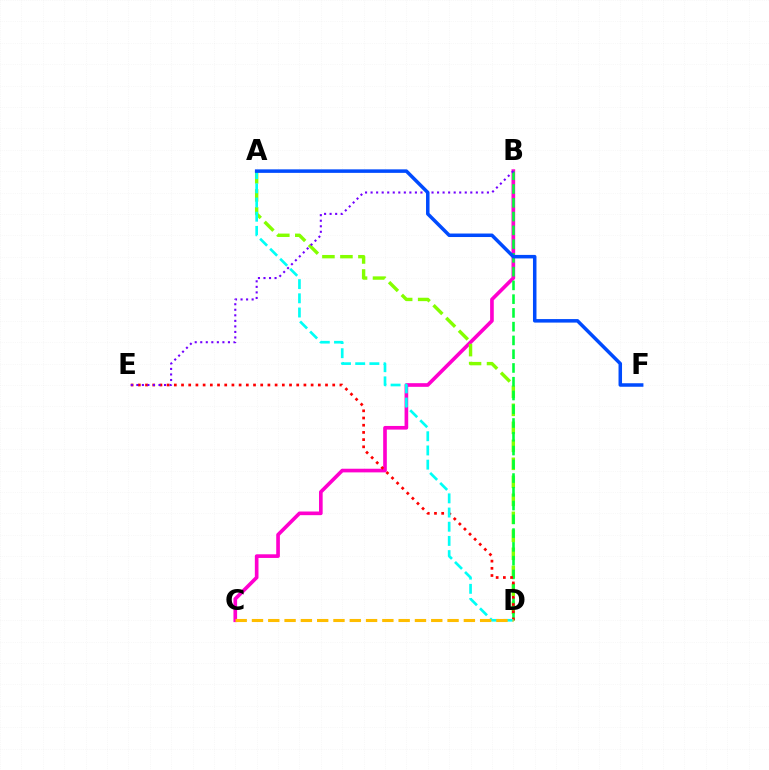{('B', 'C'): [{'color': '#ff00cf', 'line_style': 'solid', 'thickness': 2.63}], ('A', 'D'): [{'color': '#84ff00', 'line_style': 'dashed', 'thickness': 2.44}, {'color': '#00fff6', 'line_style': 'dashed', 'thickness': 1.93}], ('B', 'D'): [{'color': '#00ff39', 'line_style': 'dashed', 'thickness': 1.87}], ('D', 'E'): [{'color': '#ff0000', 'line_style': 'dotted', 'thickness': 1.96}], ('B', 'E'): [{'color': '#7200ff', 'line_style': 'dotted', 'thickness': 1.5}], ('C', 'D'): [{'color': '#ffbd00', 'line_style': 'dashed', 'thickness': 2.21}], ('A', 'F'): [{'color': '#004bff', 'line_style': 'solid', 'thickness': 2.53}]}